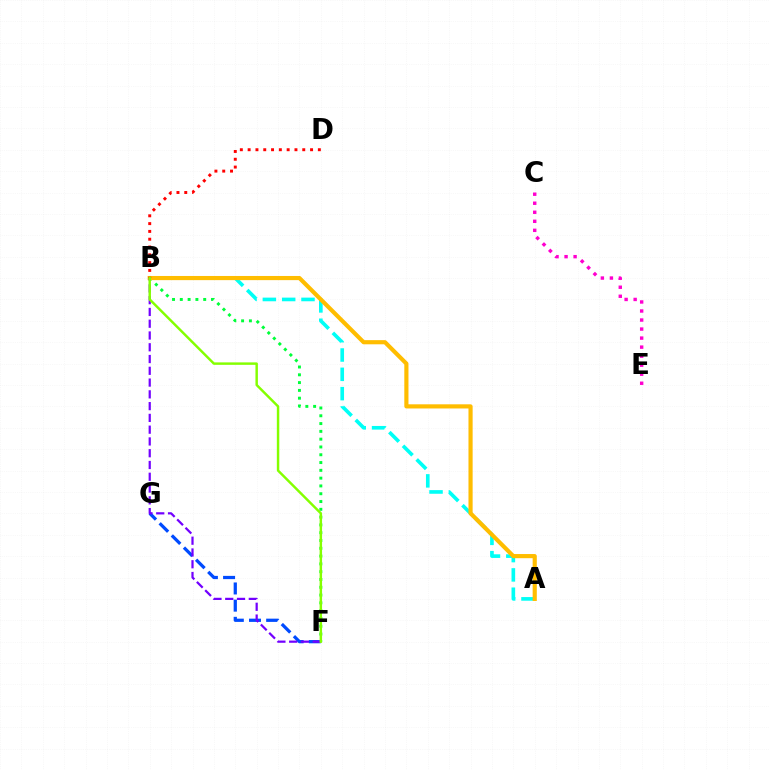{('F', 'G'): [{'color': '#004bff', 'line_style': 'dashed', 'thickness': 2.33}], ('A', 'B'): [{'color': '#00fff6', 'line_style': 'dashed', 'thickness': 2.62}, {'color': '#ffbd00', 'line_style': 'solid', 'thickness': 2.99}], ('C', 'E'): [{'color': '#ff00cf', 'line_style': 'dotted', 'thickness': 2.45}], ('B', 'F'): [{'color': '#00ff39', 'line_style': 'dotted', 'thickness': 2.12}, {'color': '#7200ff', 'line_style': 'dashed', 'thickness': 1.6}, {'color': '#84ff00', 'line_style': 'solid', 'thickness': 1.77}], ('B', 'D'): [{'color': '#ff0000', 'line_style': 'dotted', 'thickness': 2.12}]}